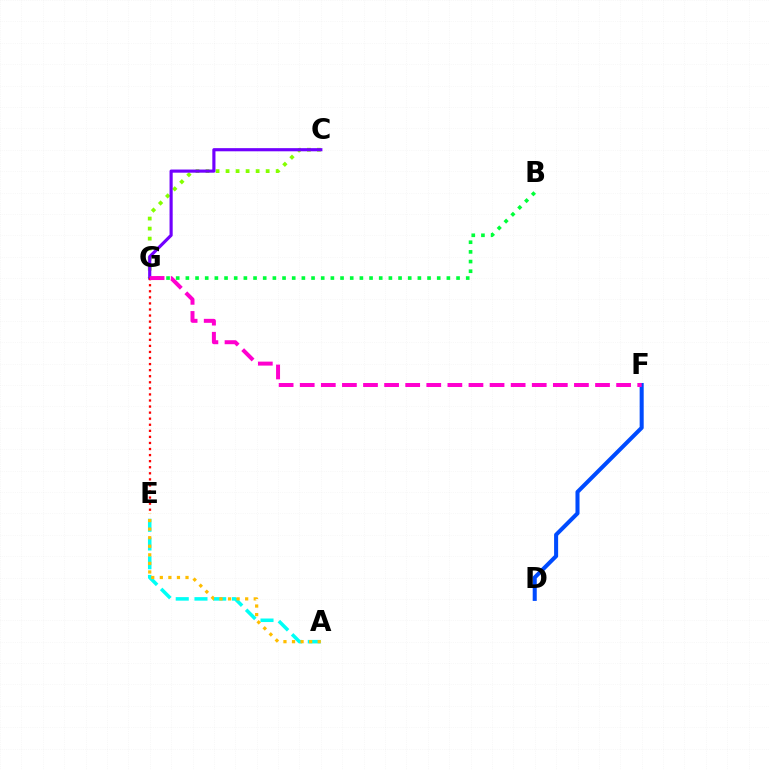{('A', 'E'): [{'color': '#00fff6', 'line_style': 'dashed', 'thickness': 2.54}, {'color': '#ffbd00', 'line_style': 'dotted', 'thickness': 2.33}], ('C', 'G'): [{'color': '#84ff00', 'line_style': 'dotted', 'thickness': 2.72}, {'color': '#7200ff', 'line_style': 'solid', 'thickness': 2.27}], ('B', 'G'): [{'color': '#00ff39', 'line_style': 'dotted', 'thickness': 2.63}], ('D', 'F'): [{'color': '#004bff', 'line_style': 'solid', 'thickness': 2.91}], ('E', 'G'): [{'color': '#ff0000', 'line_style': 'dotted', 'thickness': 1.65}], ('F', 'G'): [{'color': '#ff00cf', 'line_style': 'dashed', 'thickness': 2.87}]}